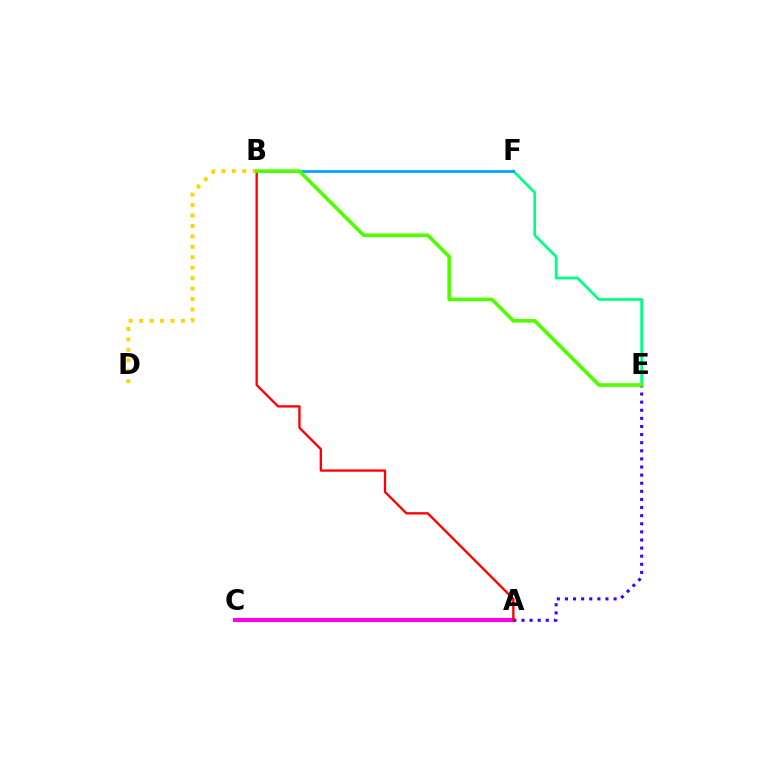{('E', 'F'): [{'color': '#00ff86', 'line_style': 'solid', 'thickness': 1.97}], ('A', 'C'): [{'color': '#ff00ed', 'line_style': 'solid', 'thickness': 2.95}], ('B', 'D'): [{'color': '#ffd500', 'line_style': 'dotted', 'thickness': 2.84}], ('A', 'E'): [{'color': '#3700ff', 'line_style': 'dotted', 'thickness': 2.2}], ('B', 'F'): [{'color': '#009eff', 'line_style': 'solid', 'thickness': 1.92}], ('A', 'B'): [{'color': '#ff0000', 'line_style': 'solid', 'thickness': 1.67}], ('B', 'E'): [{'color': '#4fff00', 'line_style': 'solid', 'thickness': 2.61}]}